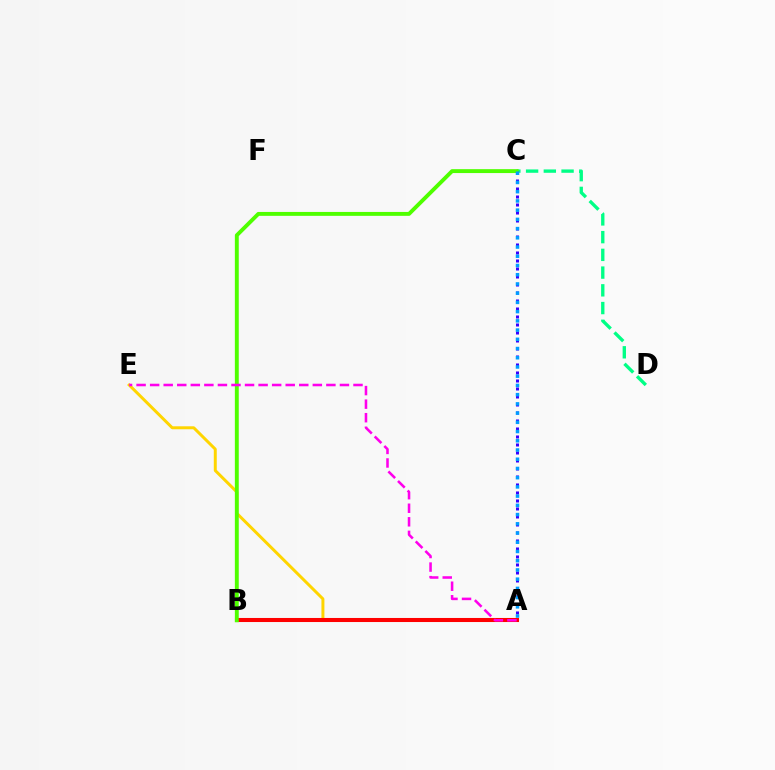{('C', 'D'): [{'color': '#00ff86', 'line_style': 'dashed', 'thickness': 2.41}], ('A', 'E'): [{'color': '#ffd500', 'line_style': 'solid', 'thickness': 2.14}, {'color': '#ff00ed', 'line_style': 'dashed', 'thickness': 1.84}], ('A', 'C'): [{'color': '#3700ff', 'line_style': 'dotted', 'thickness': 2.17}, {'color': '#009eff', 'line_style': 'dotted', 'thickness': 2.51}], ('A', 'B'): [{'color': '#ff0000', 'line_style': 'solid', 'thickness': 2.92}], ('B', 'C'): [{'color': '#4fff00', 'line_style': 'solid', 'thickness': 2.81}]}